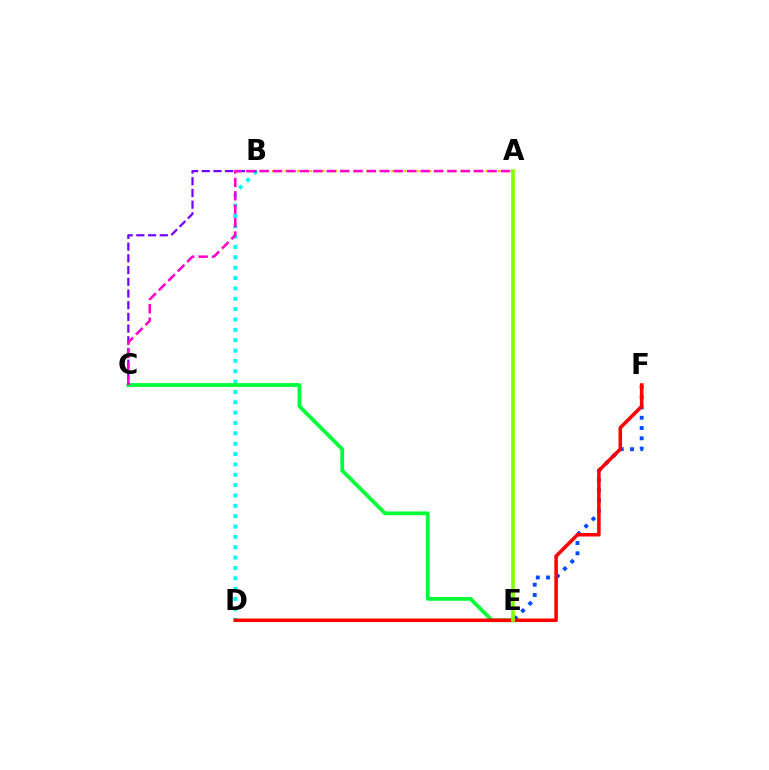{('B', 'D'): [{'color': '#00fff6', 'line_style': 'dotted', 'thickness': 2.81}], ('C', 'E'): [{'color': '#00ff39', 'line_style': 'solid', 'thickness': 2.71}], ('A', 'B'): [{'color': '#ffbd00', 'line_style': 'dotted', 'thickness': 1.71}], ('B', 'C'): [{'color': '#7200ff', 'line_style': 'dashed', 'thickness': 1.59}], ('A', 'C'): [{'color': '#ff00cf', 'line_style': 'dashed', 'thickness': 1.82}], ('E', 'F'): [{'color': '#004bff', 'line_style': 'dotted', 'thickness': 2.79}], ('D', 'F'): [{'color': '#ff0000', 'line_style': 'solid', 'thickness': 2.55}], ('A', 'E'): [{'color': '#84ff00', 'line_style': 'solid', 'thickness': 2.63}]}